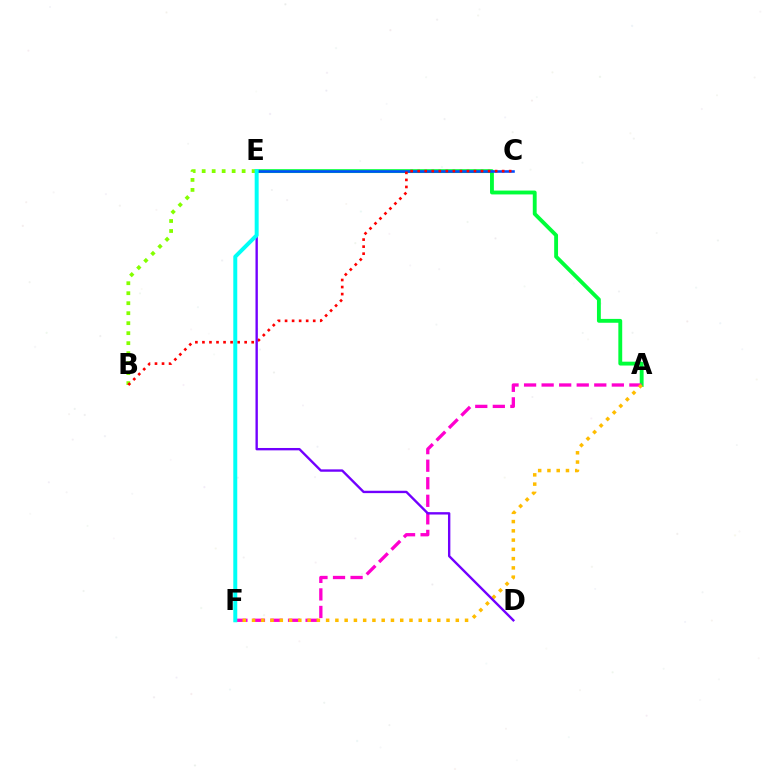{('A', 'E'): [{'color': '#00ff39', 'line_style': 'solid', 'thickness': 2.78}], ('B', 'E'): [{'color': '#84ff00', 'line_style': 'dotted', 'thickness': 2.71}], ('A', 'F'): [{'color': '#ff00cf', 'line_style': 'dashed', 'thickness': 2.38}, {'color': '#ffbd00', 'line_style': 'dotted', 'thickness': 2.52}], ('C', 'E'): [{'color': '#004bff', 'line_style': 'solid', 'thickness': 1.86}], ('B', 'C'): [{'color': '#ff0000', 'line_style': 'dotted', 'thickness': 1.91}], ('D', 'E'): [{'color': '#7200ff', 'line_style': 'solid', 'thickness': 1.71}], ('E', 'F'): [{'color': '#00fff6', 'line_style': 'solid', 'thickness': 2.85}]}